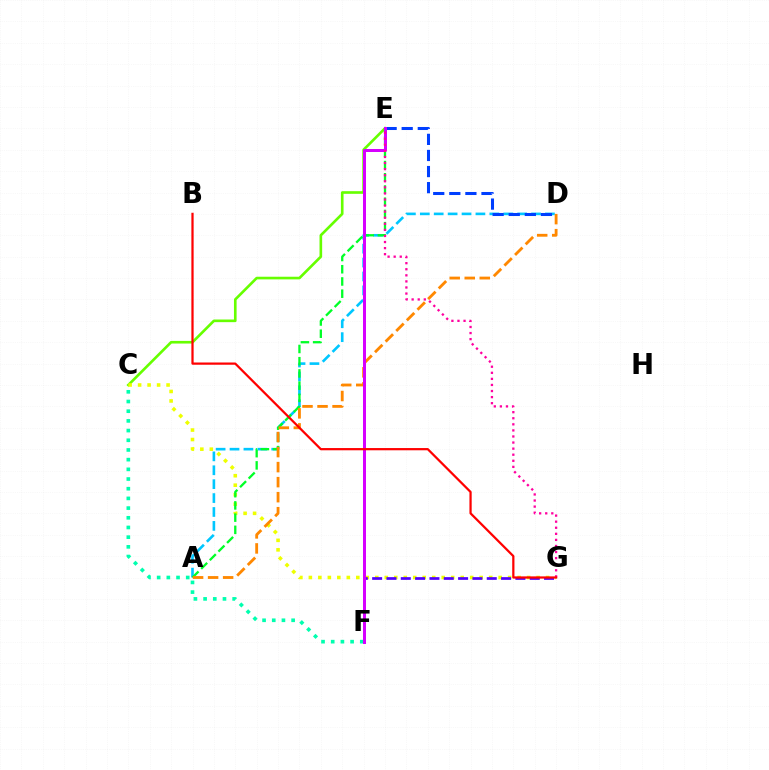{('C', 'E'): [{'color': '#66ff00', 'line_style': 'solid', 'thickness': 1.9}], ('C', 'G'): [{'color': '#eeff00', 'line_style': 'dotted', 'thickness': 2.58}], ('A', 'D'): [{'color': '#00c7ff', 'line_style': 'dashed', 'thickness': 1.89}, {'color': '#ff8800', 'line_style': 'dashed', 'thickness': 2.04}], ('D', 'E'): [{'color': '#003fff', 'line_style': 'dashed', 'thickness': 2.19}], ('A', 'E'): [{'color': '#00ff27', 'line_style': 'dashed', 'thickness': 1.66}], ('C', 'F'): [{'color': '#00ffaf', 'line_style': 'dotted', 'thickness': 2.63}], ('F', 'G'): [{'color': '#4f00ff', 'line_style': 'dashed', 'thickness': 1.95}], ('E', 'F'): [{'color': '#d600ff', 'line_style': 'solid', 'thickness': 2.16}], ('E', 'G'): [{'color': '#ff00a0', 'line_style': 'dotted', 'thickness': 1.65}], ('B', 'G'): [{'color': '#ff0000', 'line_style': 'solid', 'thickness': 1.61}]}